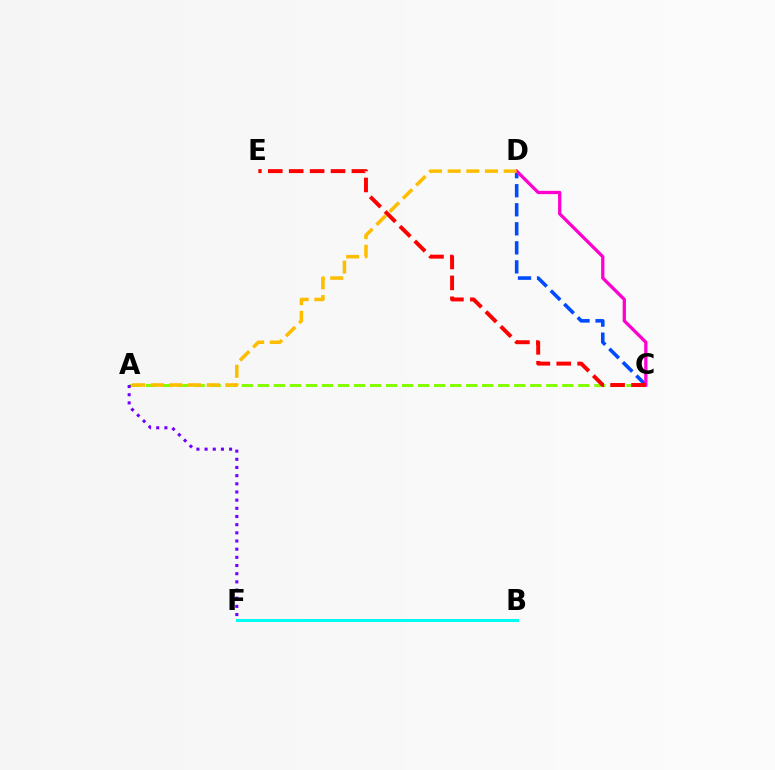{('A', 'C'): [{'color': '#84ff00', 'line_style': 'dashed', 'thickness': 2.18}], ('A', 'F'): [{'color': '#7200ff', 'line_style': 'dotted', 'thickness': 2.22}], ('C', 'D'): [{'color': '#004bff', 'line_style': 'dashed', 'thickness': 2.59}, {'color': '#ff00cf', 'line_style': 'solid', 'thickness': 2.36}], ('B', 'F'): [{'color': '#00ff39', 'line_style': 'solid', 'thickness': 2.04}, {'color': '#00fff6', 'line_style': 'solid', 'thickness': 2.12}], ('A', 'D'): [{'color': '#ffbd00', 'line_style': 'dashed', 'thickness': 2.54}], ('C', 'E'): [{'color': '#ff0000', 'line_style': 'dashed', 'thickness': 2.84}]}